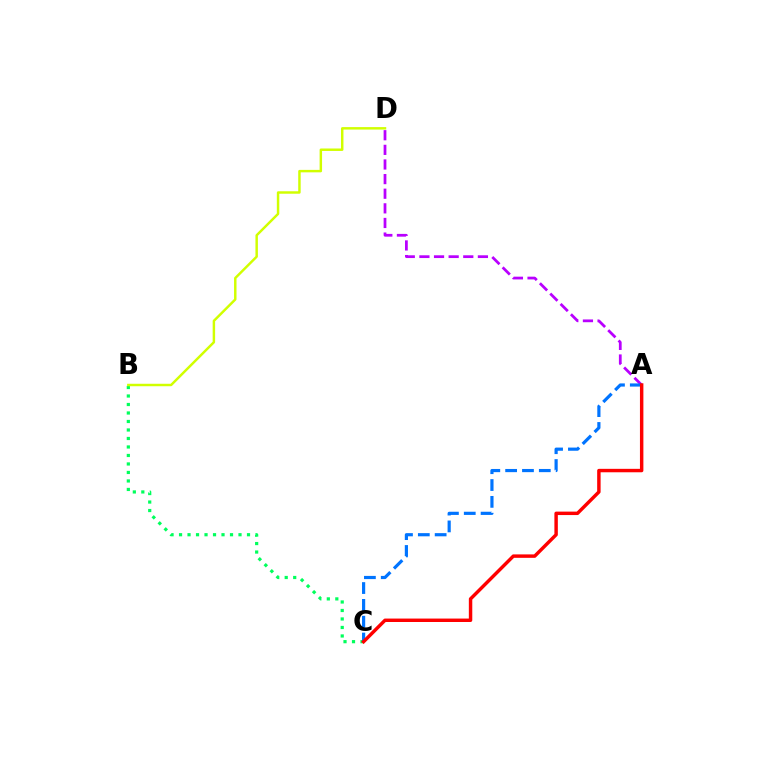{('A', 'D'): [{'color': '#b900ff', 'line_style': 'dashed', 'thickness': 1.99}], ('B', 'C'): [{'color': '#00ff5c', 'line_style': 'dotted', 'thickness': 2.31}], ('A', 'C'): [{'color': '#0074ff', 'line_style': 'dashed', 'thickness': 2.29}, {'color': '#ff0000', 'line_style': 'solid', 'thickness': 2.48}], ('B', 'D'): [{'color': '#d1ff00', 'line_style': 'solid', 'thickness': 1.77}]}